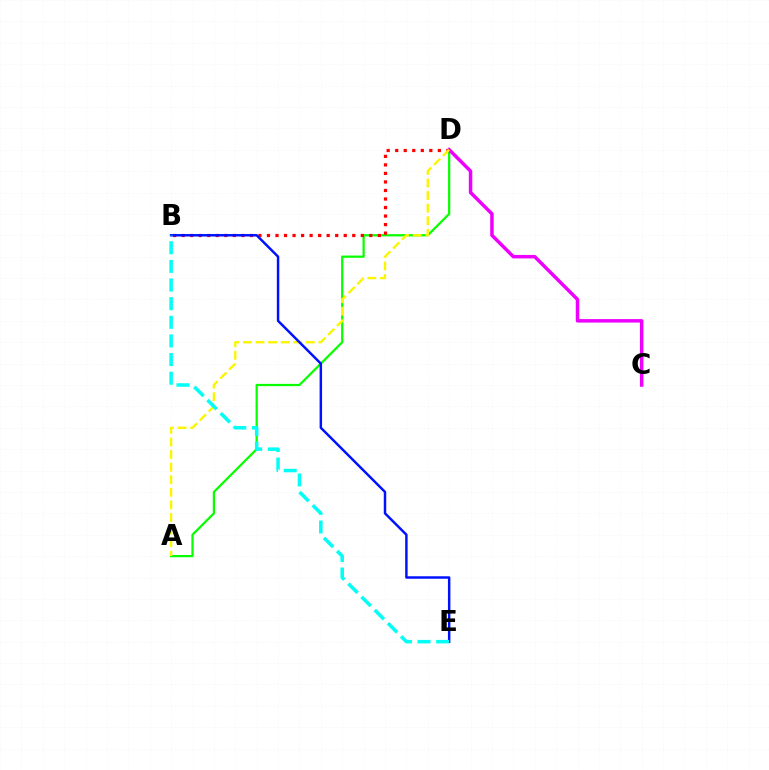{('A', 'D'): [{'color': '#08ff00', 'line_style': 'solid', 'thickness': 1.61}, {'color': '#fcf500', 'line_style': 'dashed', 'thickness': 1.71}], ('B', 'D'): [{'color': '#ff0000', 'line_style': 'dotted', 'thickness': 2.32}], ('C', 'D'): [{'color': '#ee00ff', 'line_style': 'solid', 'thickness': 2.51}], ('B', 'E'): [{'color': '#0010ff', 'line_style': 'solid', 'thickness': 1.77}, {'color': '#00fff6', 'line_style': 'dashed', 'thickness': 2.53}]}